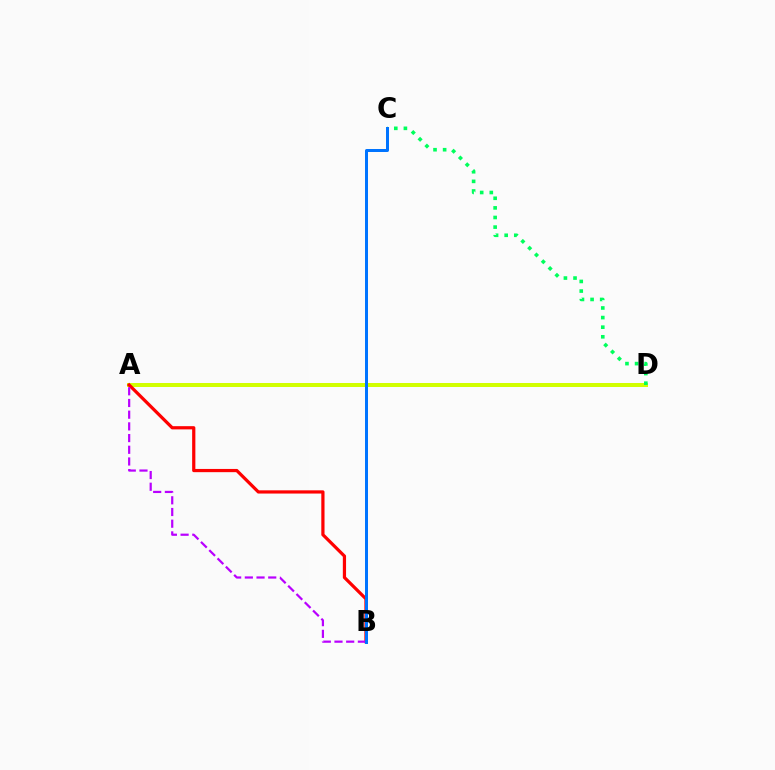{('A', 'D'): [{'color': '#d1ff00', 'line_style': 'solid', 'thickness': 2.87}], ('C', 'D'): [{'color': '#00ff5c', 'line_style': 'dotted', 'thickness': 2.61}], ('A', 'B'): [{'color': '#ff0000', 'line_style': 'solid', 'thickness': 2.32}, {'color': '#b900ff', 'line_style': 'dashed', 'thickness': 1.59}], ('B', 'C'): [{'color': '#0074ff', 'line_style': 'solid', 'thickness': 2.16}]}